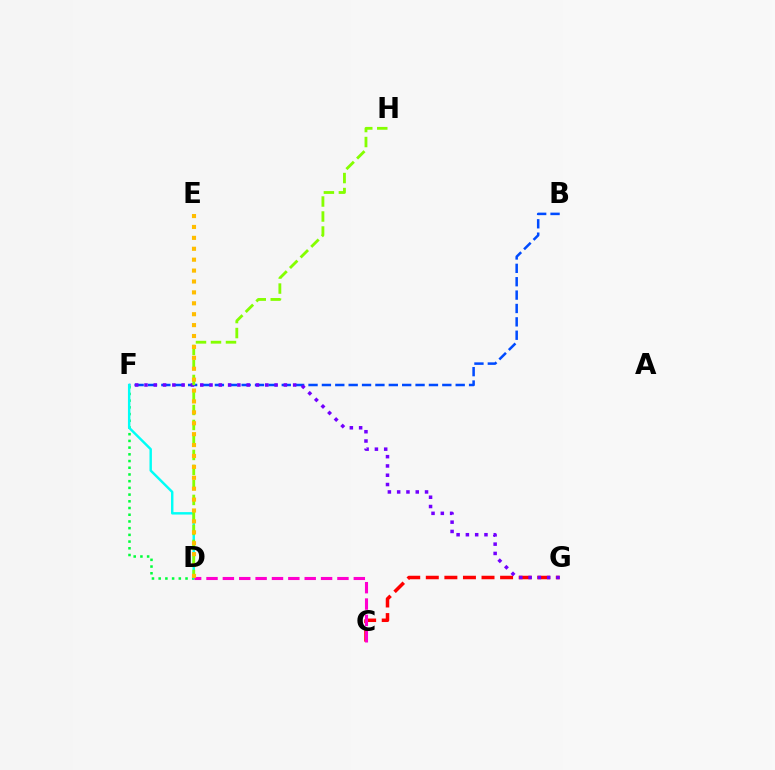{('C', 'G'): [{'color': '#ff0000', 'line_style': 'dashed', 'thickness': 2.52}], ('D', 'F'): [{'color': '#00ff39', 'line_style': 'dotted', 'thickness': 1.82}, {'color': '#00fff6', 'line_style': 'solid', 'thickness': 1.76}], ('B', 'F'): [{'color': '#004bff', 'line_style': 'dashed', 'thickness': 1.82}], ('C', 'D'): [{'color': '#ff00cf', 'line_style': 'dashed', 'thickness': 2.22}], ('F', 'G'): [{'color': '#7200ff', 'line_style': 'dotted', 'thickness': 2.52}], ('D', 'H'): [{'color': '#84ff00', 'line_style': 'dashed', 'thickness': 2.04}], ('D', 'E'): [{'color': '#ffbd00', 'line_style': 'dotted', 'thickness': 2.96}]}